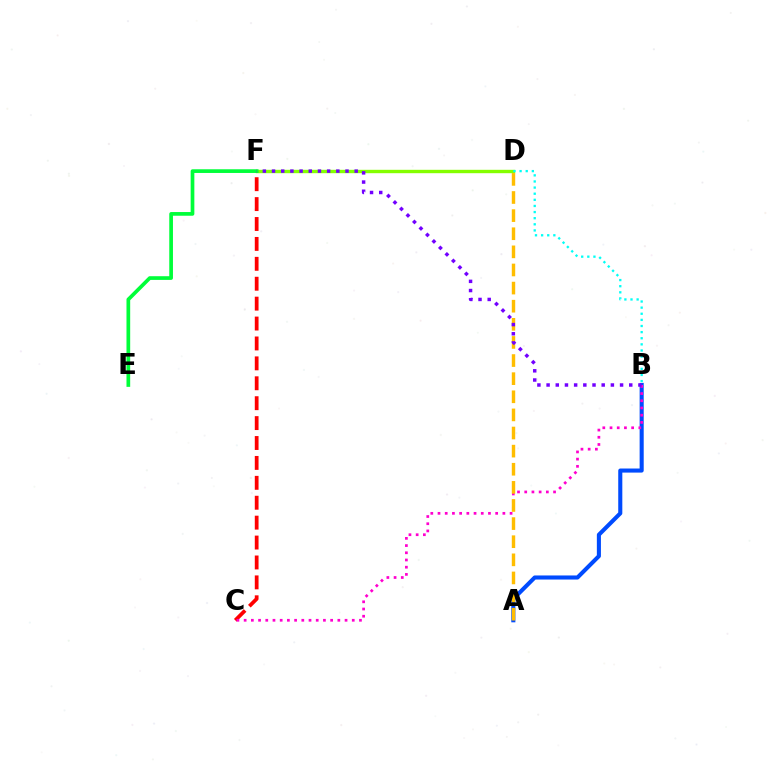{('D', 'F'): [{'color': '#84ff00', 'line_style': 'solid', 'thickness': 2.44}], ('B', 'D'): [{'color': '#00fff6', 'line_style': 'dotted', 'thickness': 1.66}], ('A', 'B'): [{'color': '#004bff', 'line_style': 'solid', 'thickness': 2.94}], ('C', 'F'): [{'color': '#ff0000', 'line_style': 'dashed', 'thickness': 2.7}], ('B', 'C'): [{'color': '#ff00cf', 'line_style': 'dotted', 'thickness': 1.96}], ('A', 'D'): [{'color': '#ffbd00', 'line_style': 'dashed', 'thickness': 2.46}], ('E', 'F'): [{'color': '#00ff39', 'line_style': 'solid', 'thickness': 2.66}], ('B', 'F'): [{'color': '#7200ff', 'line_style': 'dotted', 'thickness': 2.5}]}